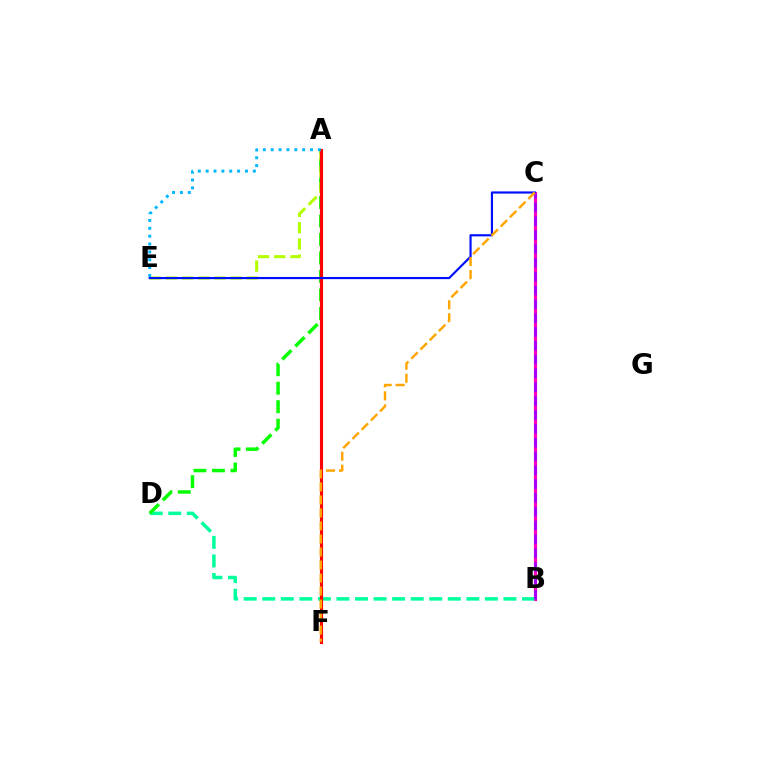{('B', 'C'): [{'color': '#ff00bd', 'line_style': 'solid', 'thickness': 2.29}, {'color': '#9b00ff', 'line_style': 'dashed', 'thickness': 1.88}], ('B', 'D'): [{'color': '#00ff9d', 'line_style': 'dashed', 'thickness': 2.52}], ('A', 'D'): [{'color': '#08ff00', 'line_style': 'dashed', 'thickness': 2.51}], ('A', 'E'): [{'color': '#b3ff00', 'line_style': 'dashed', 'thickness': 2.21}, {'color': '#00b5ff', 'line_style': 'dotted', 'thickness': 2.13}], ('A', 'F'): [{'color': '#ff0000', 'line_style': 'solid', 'thickness': 2.25}], ('C', 'E'): [{'color': '#0010ff', 'line_style': 'solid', 'thickness': 1.56}], ('C', 'F'): [{'color': '#ffa500', 'line_style': 'dashed', 'thickness': 1.77}]}